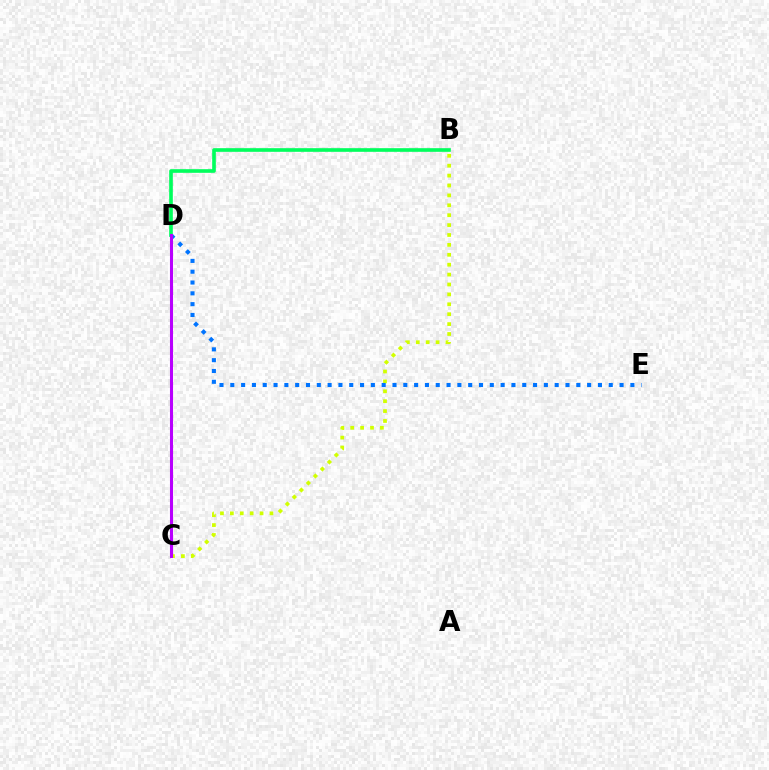{('C', 'D'): [{'color': '#ff0000', 'line_style': 'dashed', 'thickness': 1.87}, {'color': '#b900ff', 'line_style': 'solid', 'thickness': 2.21}], ('B', 'C'): [{'color': '#d1ff00', 'line_style': 'dotted', 'thickness': 2.69}], ('B', 'D'): [{'color': '#00ff5c', 'line_style': 'solid', 'thickness': 2.62}], ('D', 'E'): [{'color': '#0074ff', 'line_style': 'dotted', 'thickness': 2.94}]}